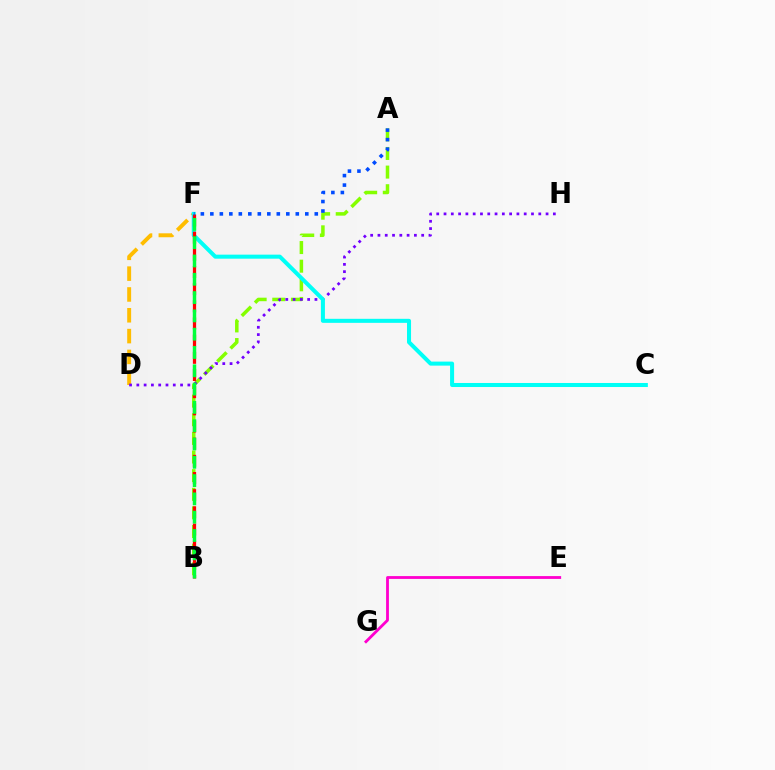{('D', 'F'): [{'color': '#ffbd00', 'line_style': 'dashed', 'thickness': 2.83}], ('E', 'G'): [{'color': '#ff00cf', 'line_style': 'solid', 'thickness': 2.03}], ('A', 'B'): [{'color': '#84ff00', 'line_style': 'dashed', 'thickness': 2.53}], ('D', 'H'): [{'color': '#7200ff', 'line_style': 'dotted', 'thickness': 1.98}], ('C', 'F'): [{'color': '#00fff6', 'line_style': 'solid', 'thickness': 2.9}], ('B', 'F'): [{'color': '#ff0000', 'line_style': 'dashed', 'thickness': 2.33}, {'color': '#00ff39', 'line_style': 'dashed', 'thickness': 2.49}], ('A', 'F'): [{'color': '#004bff', 'line_style': 'dotted', 'thickness': 2.58}]}